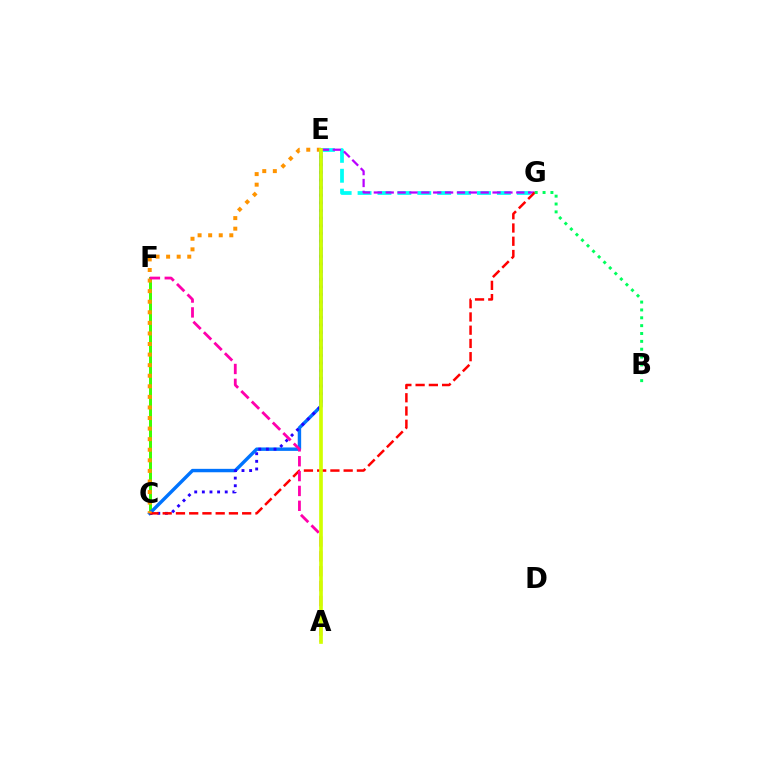{('C', 'F'): [{'color': '#3dff00', 'line_style': 'solid', 'thickness': 2.16}], ('C', 'E'): [{'color': '#0074ff', 'line_style': 'solid', 'thickness': 2.46}, {'color': '#2500ff', 'line_style': 'dotted', 'thickness': 2.07}, {'color': '#ff9400', 'line_style': 'dotted', 'thickness': 2.87}], ('E', 'G'): [{'color': '#00fff6', 'line_style': 'dashed', 'thickness': 2.7}, {'color': '#b900ff', 'line_style': 'dashed', 'thickness': 1.61}], ('C', 'G'): [{'color': '#ff0000', 'line_style': 'dashed', 'thickness': 1.8}], ('B', 'G'): [{'color': '#00ff5c', 'line_style': 'dotted', 'thickness': 2.13}], ('A', 'F'): [{'color': '#ff00ac', 'line_style': 'dashed', 'thickness': 2.02}], ('A', 'E'): [{'color': '#d1ff00', 'line_style': 'solid', 'thickness': 2.64}]}